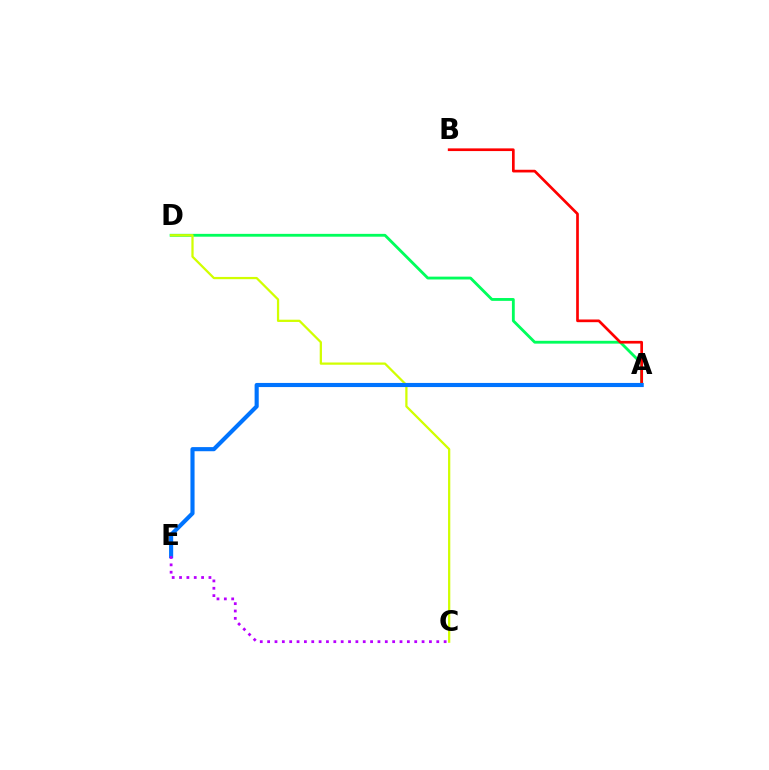{('A', 'D'): [{'color': '#00ff5c', 'line_style': 'solid', 'thickness': 2.04}], ('C', 'D'): [{'color': '#d1ff00', 'line_style': 'solid', 'thickness': 1.62}], ('A', 'B'): [{'color': '#ff0000', 'line_style': 'solid', 'thickness': 1.94}], ('A', 'E'): [{'color': '#0074ff', 'line_style': 'solid', 'thickness': 2.97}], ('C', 'E'): [{'color': '#b900ff', 'line_style': 'dotted', 'thickness': 2.0}]}